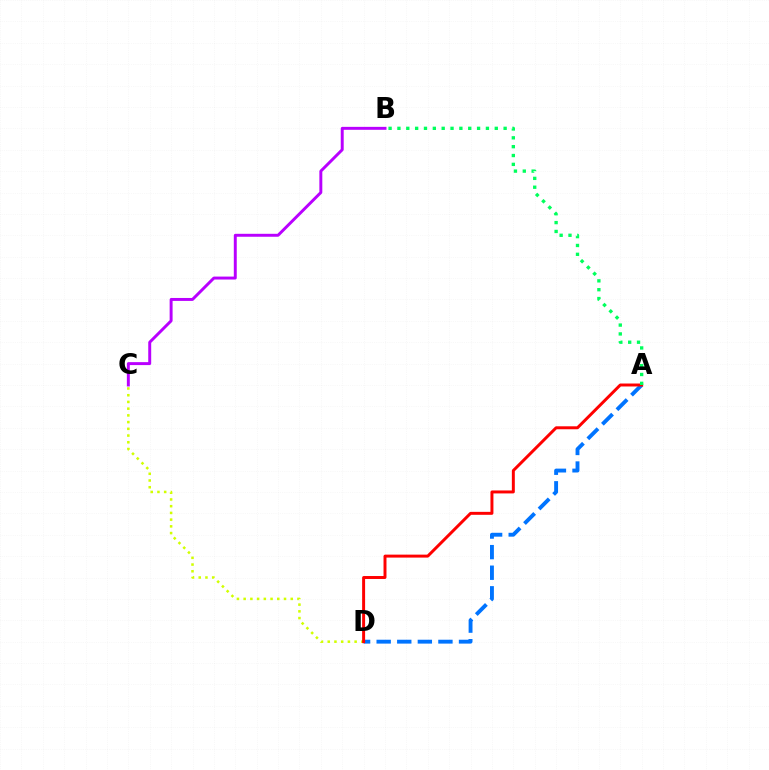{('A', 'D'): [{'color': '#0074ff', 'line_style': 'dashed', 'thickness': 2.8}, {'color': '#ff0000', 'line_style': 'solid', 'thickness': 2.13}], ('B', 'C'): [{'color': '#b900ff', 'line_style': 'solid', 'thickness': 2.12}], ('C', 'D'): [{'color': '#d1ff00', 'line_style': 'dotted', 'thickness': 1.83}], ('A', 'B'): [{'color': '#00ff5c', 'line_style': 'dotted', 'thickness': 2.4}]}